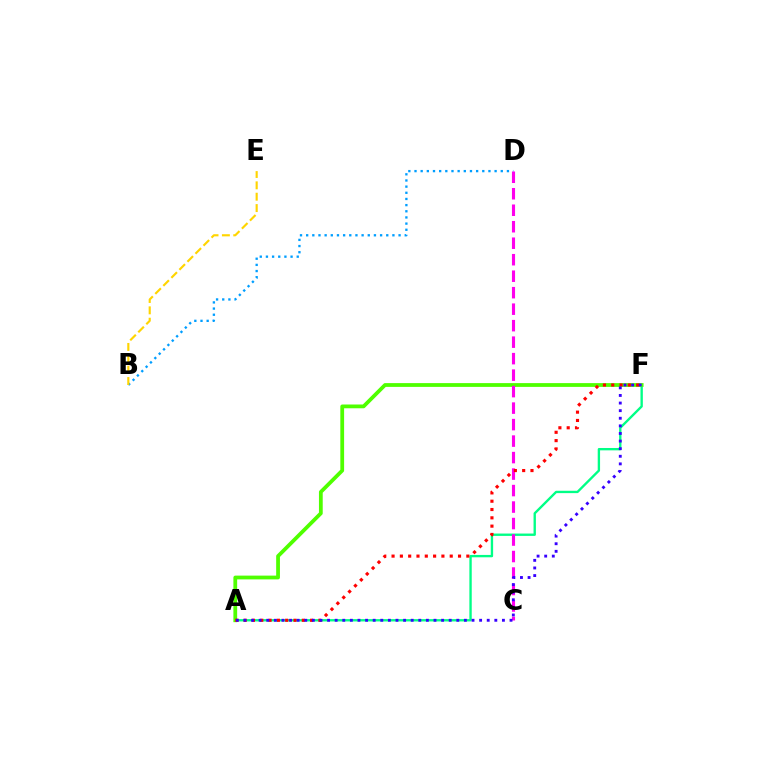{('B', 'D'): [{'color': '#009eff', 'line_style': 'dotted', 'thickness': 1.67}], ('B', 'E'): [{'color': '#ffd500', 'line_style': 'dashed', 'thickness': 1.54}], ('A', 'F'): [{'color': '#00ff86', 'line_style': 'solid', 'thickness': 1.7}, {'color': '#4fff00', 'line_style': 'solid', 'thickness': 2.72}, {'color': '#ff0000', 'line_style': 'dotted', 'thickness': 2.26}, {'color': '#3700ff', 'line_style': 'dotted', 'thickness': 2.07}], ('C', 'D'): [{'color': '#ff00ed', 'line_style': 'dashed', 'thickness': 2.24}]}